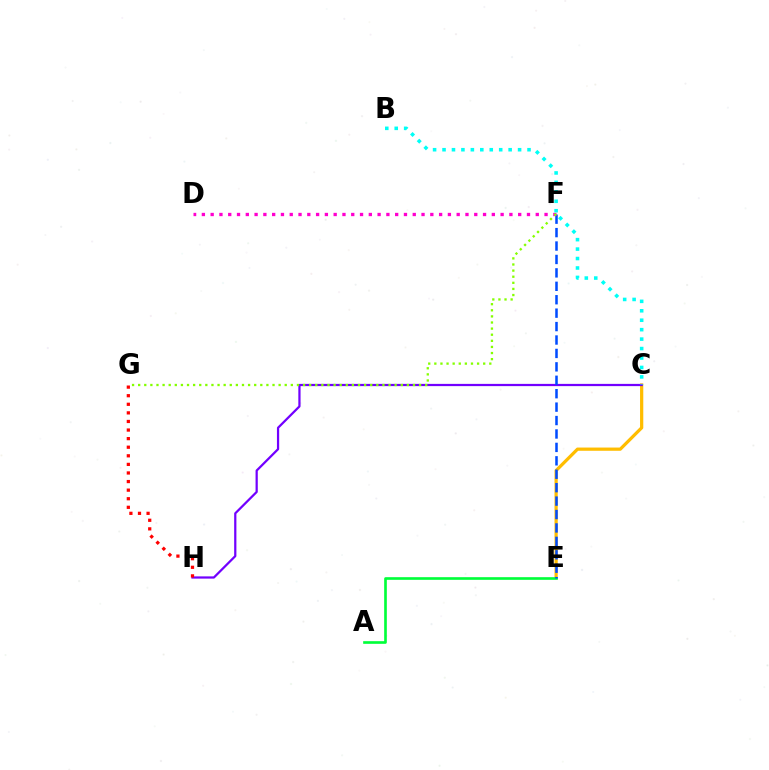{('C', 'E'): [{'color': '#ffbd00', 'line_style': 'solid', 'thickness': 2.32}], ('A', 'E'): [{'color': '#00ff39', 'line_style': 'solid', 'thickness': 1.91}], ('C', 'H'): [{'color': '#7200ff', 'line_style': 'solid', 'thickness': 1.61}], ('E', 'F'): [{'color': '#004bff', 'line_style': 'dashed', 'thickness': 1.82}], ('D', 'F'): [{'color': '#ff00cf', 'line_style': 'dotted', 'thickness': 2.39}], ('F', 'G'): [{'color': '#84ff00', 'line_style': 'dotted', 'thickness': 1.66}], ('G', 'H'): [{'color': '#ff0000', 'line_style': 'dotted', 'thickness': 2.33}], ('B', 'C'): [{'color': '#00fff6', 'line_style': 'dotted', 'thickness': 2.57}]}